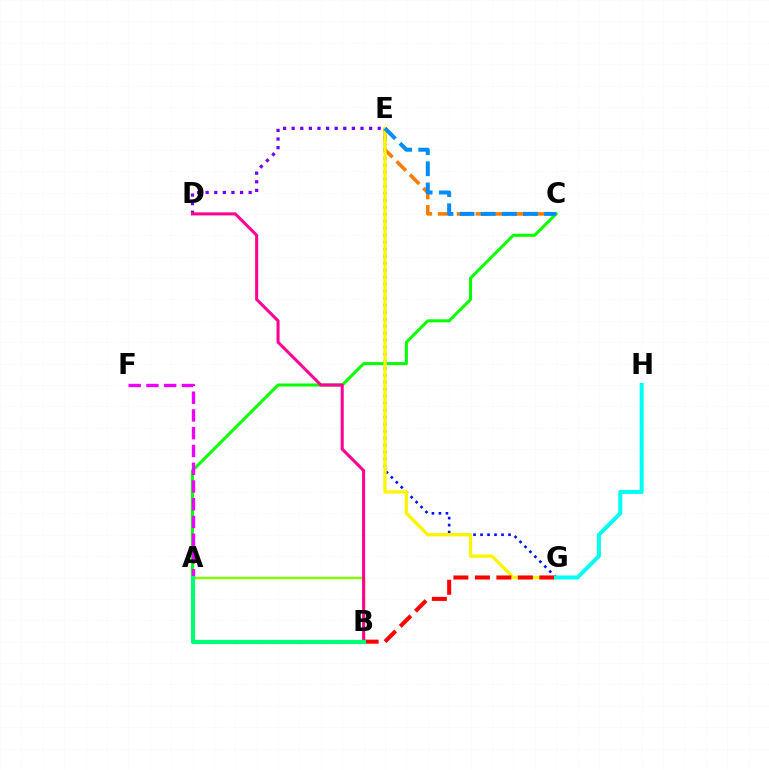{('C', 'E'): [{'color': '#ff7c00', 'line_style': 'dashed', 'thickness': 2.57}, {'color': '#008cff', 'line_style': 'dashed', 'thickness': 2.87}], ('A', 'C'): [{'color': '#08ff00', 'line_style': 'solid', 'thickness': 2.18}], ('D', 'E'): [{'color': '#7200ff', 'line_style': 'dotted', 'thickness': 2.34}], ('A', 'B'): [{'color': '#84ff00', 'line_style': 'solid', 'thickness': 1.78}, {'color': '#00ff74', 'line_style': 'solid', 'thickness': 2.99}], ('E', 'G'): [{'color': '#0010ff', 'line_style': 'dotted', 'thickness': 1.9}, {'color': '#fcf500', 'line_style': 'solid', 'thickness': 2.38}], ('B', 'D'): [{'color': '#ff0094', 'line_style': 'solid', 'thickness': 2.2}], ('B', 'G'): [{'color': '#ff0000', 'line_style': 'dashed', 'thickness': 2.92}], ('A', 'F'): [{'color': '#ee00ff', 'line_style': 'dashed', 'thickness': 2.41}], ('G', 'H'): [{'color': '#00fff6', 'line_style': 'solid', 'thickness': 2.86}]}